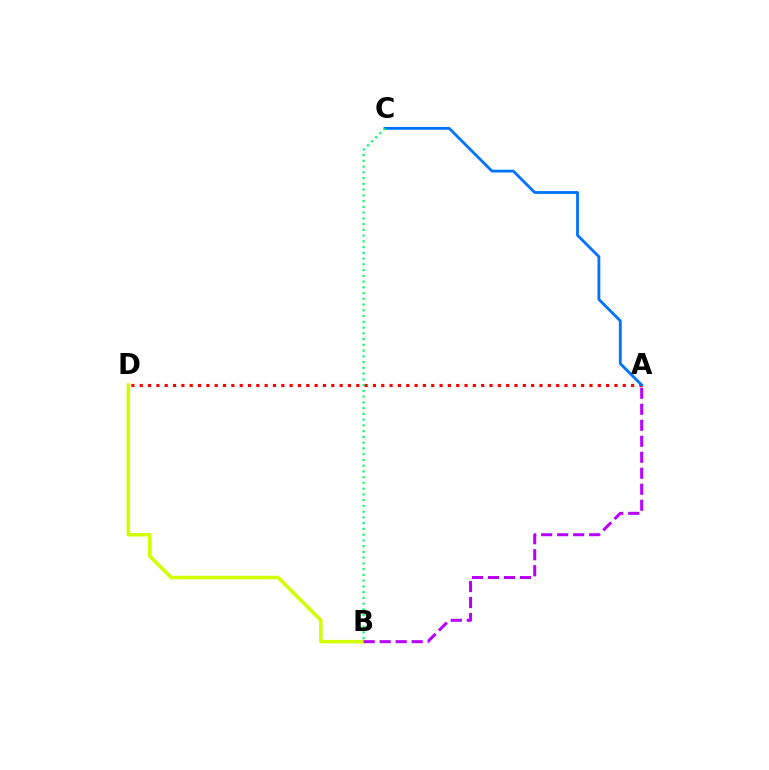{('B', 'D'): [{'color': '#d1ff00', 'line_style': 'solid', 'thickness': 2.54}], ('A', 'D'): [{'color': '#ff0000', 'line_style': 'dotted', 'thickness': 2.26}], ('A', 'C'): [{'color': '#0074ff', 'line_style': 'solid', 'thickness': 2.03}], ('B', 'C'): [{'color': '#00ff5c', 'line_style': 'dotted', 'thickness': 1.56}], ('A', 'B'): [{'color': '#b900ff', 'line_style': 'dashed', 'thickness': 2.17}]}